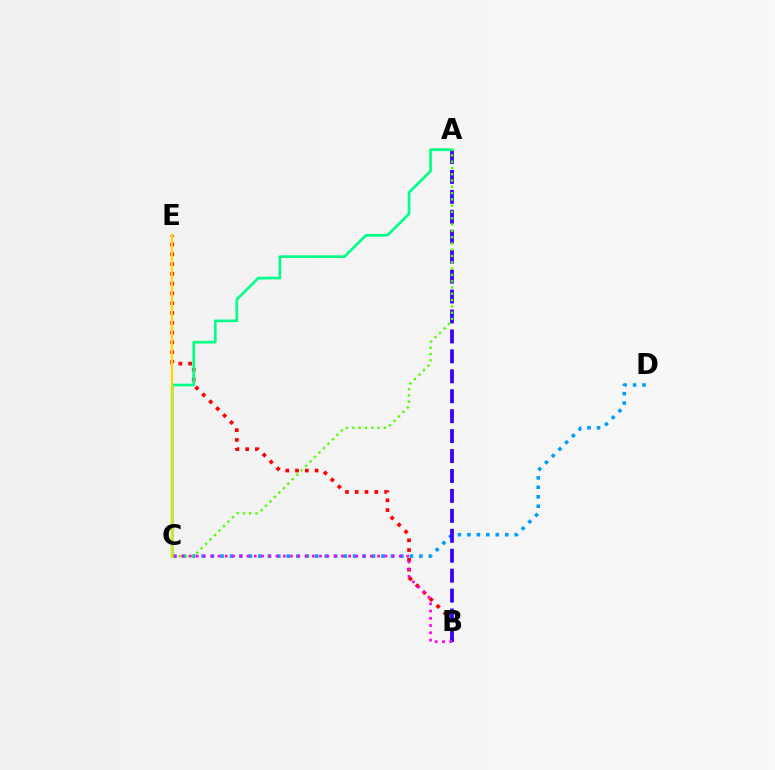{('B', 'E'): [{'color': '#ff0000', 'line_style': 'dotted', 'thickness': 2.66}], ('C', 'D'): [{'color': '#009eff', 'line_style': 'dotted', 'thickness': 2.57}], ('A', 'B'): [{'color': '#3700ff', 'line_style': 'dashed', 'thickness': 2.71}], ('A', 'C'): [{'color': '#00ff86', 'line_style': 'solid', 'thickness': 1.94}, {'color': '#4fff00', 'line_style': 'dotted', 'thickness': 1.71}], ('B', 'C'): [{'color': '#ff00ed', 'line_style': 'dotted', 'thickness': 1.97}], ('C', 'E'): [{'color': '#ffd500', 'line_style': 'solid', 'thickness': 1.61}]}